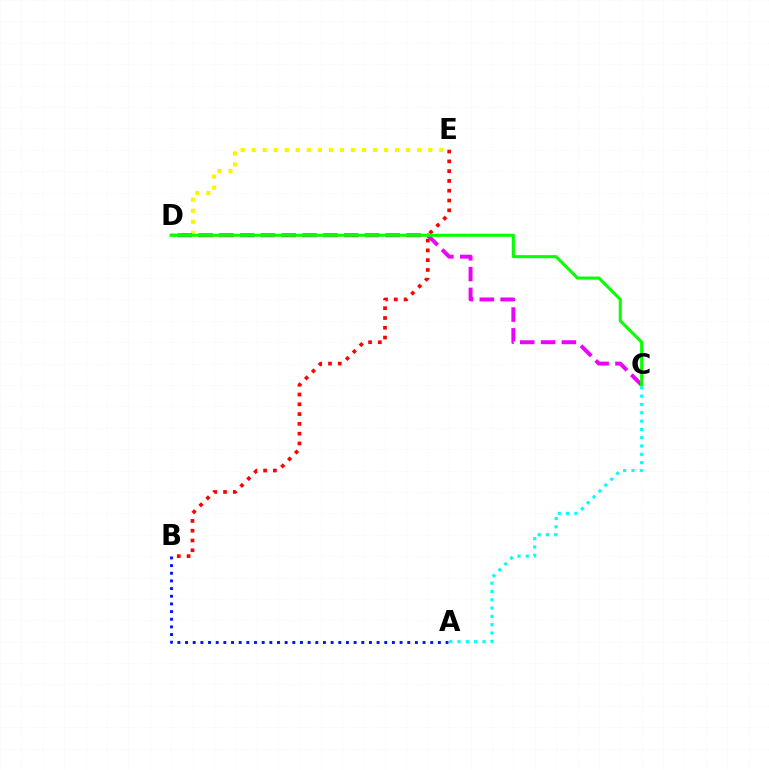{('D', 'E'): [{'color': '#fcf500', 'line_style': 'dotted', 'thickness': 3.0}], ('B', 'E'): [{'color': '#ff0000', 'line_style': 'dotted', 'thickness': 2.66}], ('C', 'D'): [{'color': '#ee00ff', 'line_style': 'dashed', 'thickness': 2.83}, {'color': '#08ff00', 'line_style': 'solid', 'thickness': 2.22}], ('A', 'B'): [{'color': '#0010ff', 'line_style': 'dotted', 'thickness': 2.08}], ('A', 'C'): [{'color': '#00fff6', 'line_style': 'dotted', 'thickness': 2.26}]}